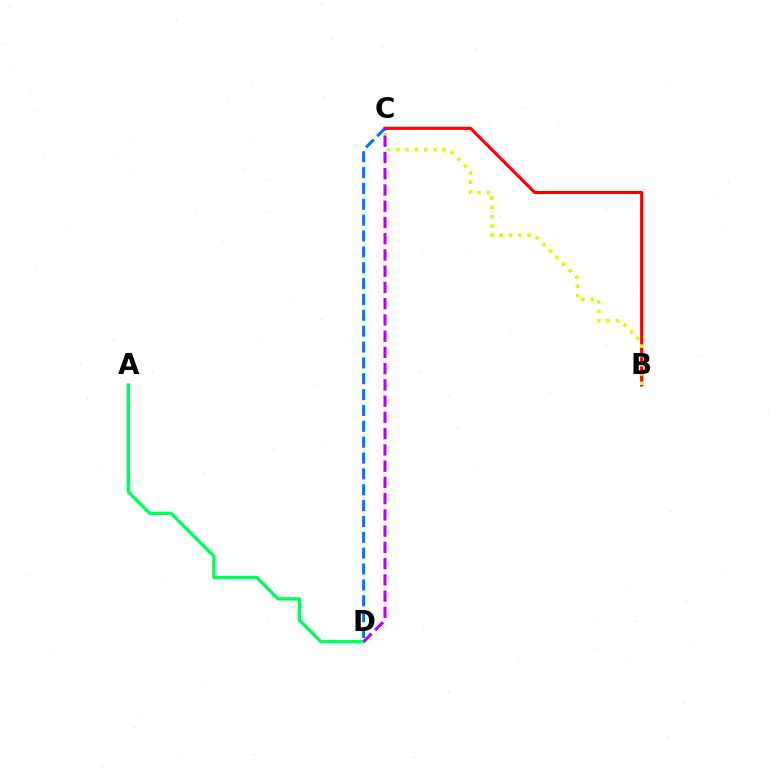{('B', 'C'): [{'color': '#ff0000', 'line_style': 'solid', 'thickness': 2.24}, {'color': '#d1ff00', 'line_style': 'dotted', 'thickness': 2.52}], ('C', 'D'): [{'color': '#0074ff', 'line_style': 'dashed', 'thickness': 2.15}, {'color': '#b900ff', 'line_style': 'dashed', 'thickness': 2.21}], ('A', 'D'): [{'color': '#00ff5c', 'line_style': 'solid', 'thickness': 2.44}]}